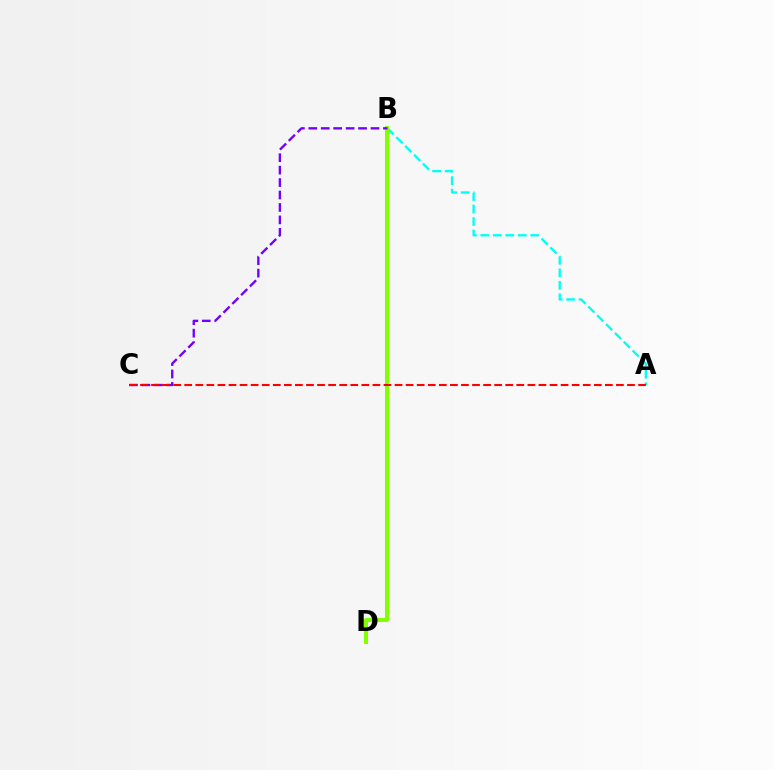{('A', 'B'): [{'color': '#00fff6', 'line_style': 'dashed', 'thickness': 1.7}], ('B', 'D'): [{'color': '#84ff00', 'line_style': 'solid', 'thickness': 2.91}], ('B', 'C'): [{'color': '#7200ff', 'line_style': 'dashed', 'thickness': 1.69}], ('A', 'C'): [{'color': '#ff0000', 'line_style': 'dashed', 'thickness': 1.5}]}